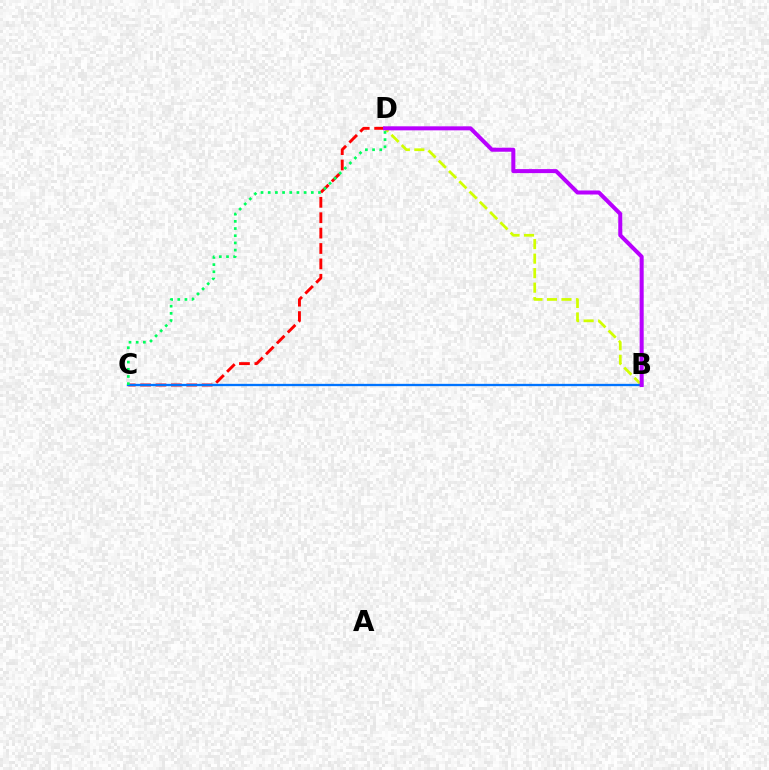{('B', 'D'): [{'color': '#d1ff00', 'line_style': 'dashed', 'thickness': 1.97}, {'color': '#b900ff', 'line_style': 'solid', 'thickness': 2.89}], ('C', 'D'): [{'color': '#ff0000', 'line_style': 'dashed', 'thickness': 2.09}, {'color': '#00ff5c', 'line_style': 'dotted', 'thickness': 1.95}], ('B', 'C'): [{'color': '#0074ff', 'line_style': 'solid', 'thickness': 1.67}]}